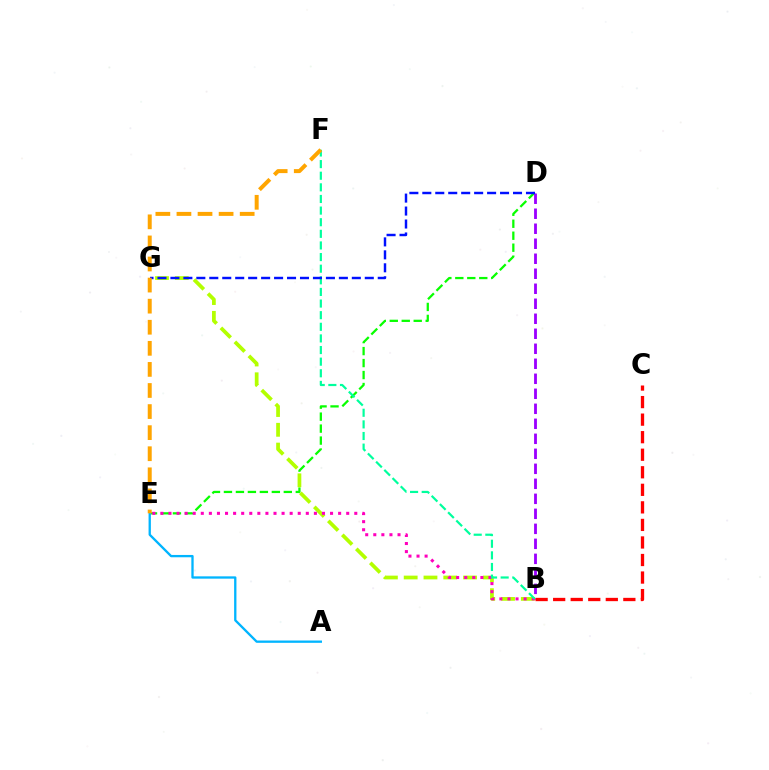{('D', 'E'): [{'color': '#08ff00', 'line_style': 'dashed', 'thickness': 1.63}], ('B', 'G'): [{'color': '#b3ff00', 'line_style': 'dashed', 'thickness': 2.69}], ('B', 'D'): [{'color': '#9b00ff', 'line_style': 'dashed', 'thickness': 2.04}], ('B', 'E'): [{'color': '#ff00bd', 'line_style': 'dotted', 'thickness': 2.19}], ('A', 'E'): [{'color': '#00b5ff', 'line_style': 'solid', 'thickness': 1.67}], ('B', 'F'): [{'color': '#00ff9d', 'line_style': 'dashed', 'thickness': 1.58}], ('B', 'C'): [{'color': '#ff0000', 'line_style': 'dashed', 'thickness': 2.38}], ('D', 'G'): [{'color': '#0010ff', 'line_style': 'dashed', 'thickness': 1.76}], ('E', 'F'): [{'color': '#ffa500', 'line_style': 'dashed', 'thickness': 2.86}]}